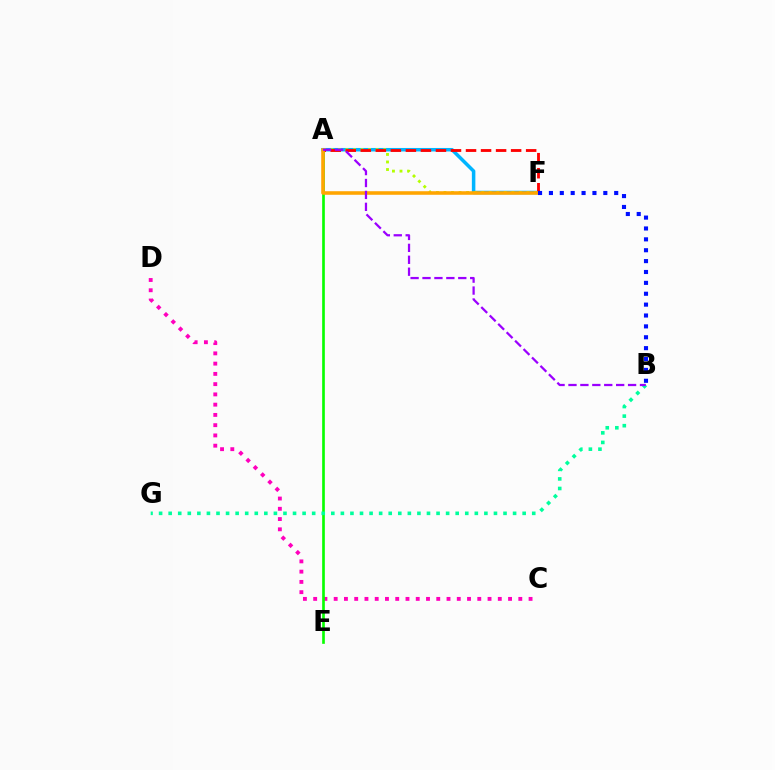{('A', 'F'): [{'color': '#00b5ff', 'line_style': 'solid', 'thickness': 2.53}, {'color': '#b3ff00', 'line_style': 'dotted', 'thickness': 2.05}, {'color': '#ff0000', 'line_style': 'dashed', 'thickness': 2.04}, {'color': '#ffa500', 'line_style': 'solid', 'thickness': 2.56}], ('C', 'D'): [{'color': '#ff00bd', 'line_style': 'dotted', 'thickness': 2.79}], ('A', 'E'): [{'color': '#08ff00', 'line_style': 'solid', 'thickness': 1.92}], ('B', 'G'): [{'color': '#00ff9d', 'line_style': 'dotted', 'thickness': 2.6}], ('A', 'B'): [{'color': '#9b00ff', 'line_style': 'dashed', 'thickness': 1.62}], ('B', 'F'): [{'color': '#0010ff', 'line_style': 'dotted', 'thickness': 2.96}]}